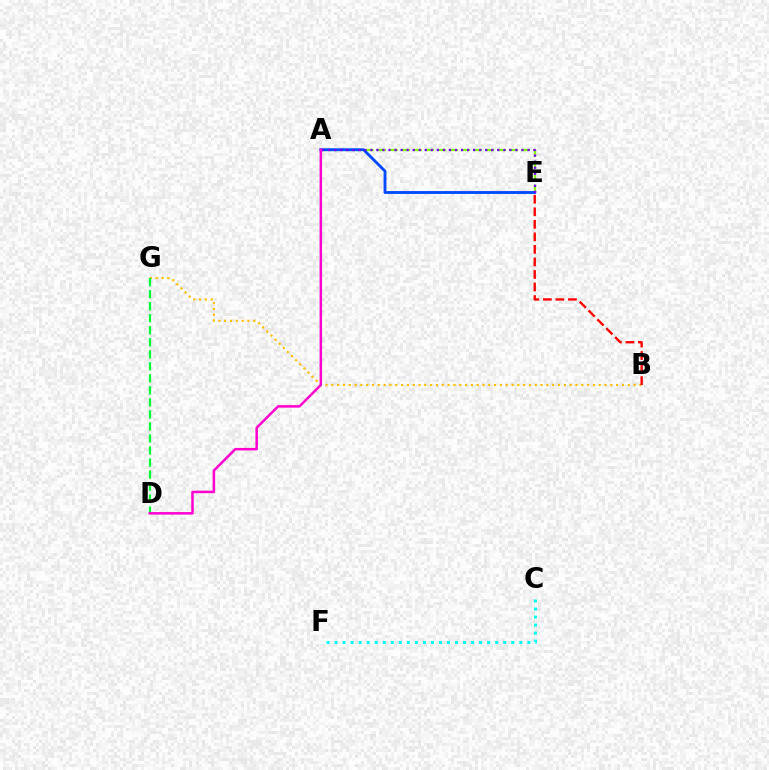{('B', 'G'): [{'color': '#ffbd00', 'line_style': 'dotted', 'thickness': 1.58}], ('C', 'F'): [{'color': '#00fff6', 'line_style': 'dotted', 'thickness': 2.18}], ('A', 'E'): [{'color': '#84ff00', 'line_style': 'dashed', 'thickness': 1.63}, {'color': '#004bff', 'line_style': 'solid', 'thickness': 2.05}, {'color': '#7200ff', 'line_style': 'dotted', 'thickness': 1.64}], ('B', 'E'): [{'color': '#ff0000', 'line_style': 'dashed', 'thickness': 1.7}], ('D', 'G'): [{'color': '#00ff39', 'line_style': 'dashed', 'thickness': 1.63}], ('A', 'D'): [{'color': '#ff00cf', 'line_style': 'solid', 'thickness': 1.8}]}